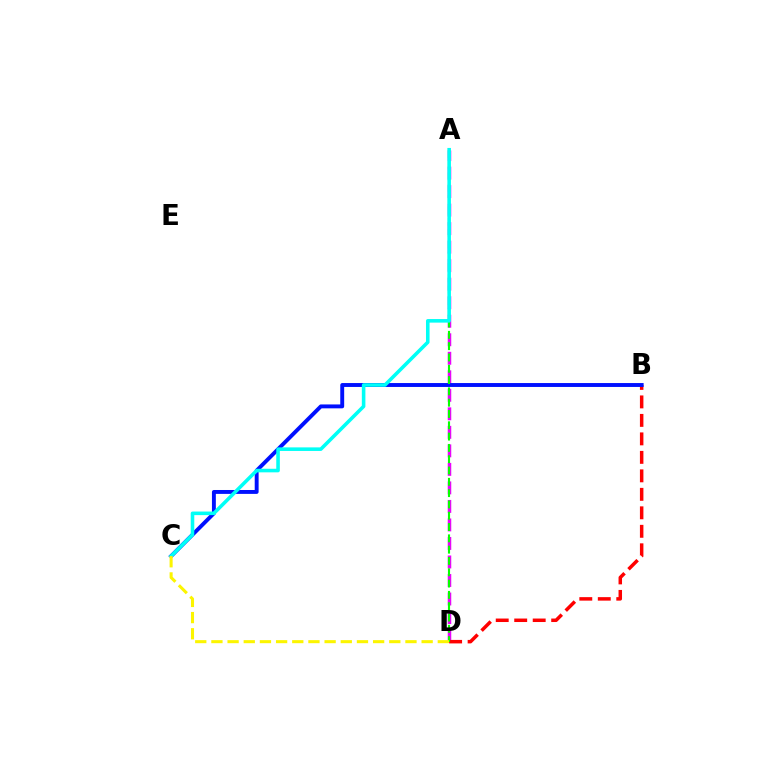{('A', 'D'): [{'color': '#ee00ff', 'line_style': 'dashed', 'thickness': 2.52}, {'color': '#08ff00', 'line_style': 'dashed', 'thickness': 1.54}], ('B', 'D'): [{'color': '#ff0000', 'line_style': 'dashed', 'thickness': 2.51}], ('B', 'C'): [{'color': '#0010ff', 'line_style': 'solid', 'thickness': 2.81}], ('A', 'C'): [{'color': '#00fff6', 'line_style': 'solid', 'thickness': 2.57}], ('C', 'D'): [{'color': '#fcf500', 'line_style': 'dashed', 'thickness': 2.2}]}